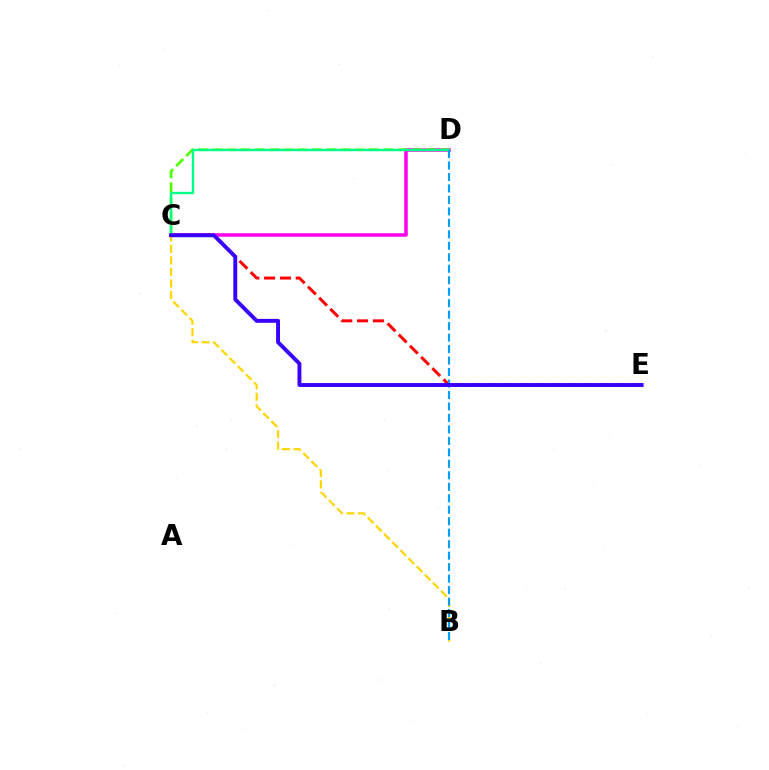{('C', 'D'): [{'color': '#ff00ed', 'line_style': 'solid', 'thickness': 2.52}, {'color': '#4fff00', 'line_style': 'dashed', 'thickness': 1.94}, {'color': '#00ff86', 'line_style': 'solid', 'thickness': 1.71}], ('C', 'E'): [{'color': '#ff0000', 'line_style': 'dashed', 'thickness': 2.15}, {'color': '#3700ff', 'line_style': 'solid', 'thickness': 2.81}], ('B', 'C'): [{'color': '#ffd500', 'line_style': 'dashed', 'thickness': 1.57}], ('B', 'D'): [{'color': '#009eff', 'line_style': 'dashed', 'thickness': 1.56}]}